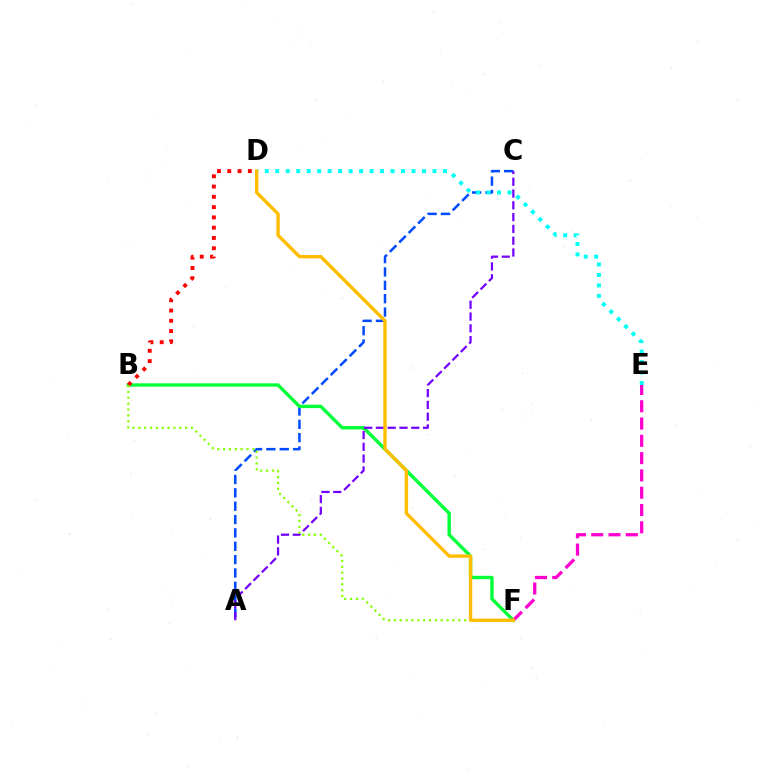{('A', 'C'): [{'color': '#004bff', 'line_style': 'dashed', 'thickness': 1.81}, {'color': '#7200ff', 'line_style': 'dashed', 'thickness': 1.6}], ('B', 'F'): [{'color': '#00ff39', 'line_style': 'solid', 'thickness': 2.43}, {'color': '#84ff00', 'line_style': 'dotted', 'thickness': 1.59}], ('B', 'D'): [{'color': '#ff0000', 'line_style': 'dotted', 'thickness': 2.79}], ('E', 'F'): [{'color': '#ff00cf', 'line_style': 'dashed', 'thickness': 2.35}], ('D', 'E'): [{'color': '#00fff6', 'line_style': 'dotted', 'thickness': 2.85}], ('D', 'F'): [{'color': '#ffbd00', 'line_style': 'solid', 'thickness': 2.43}]}